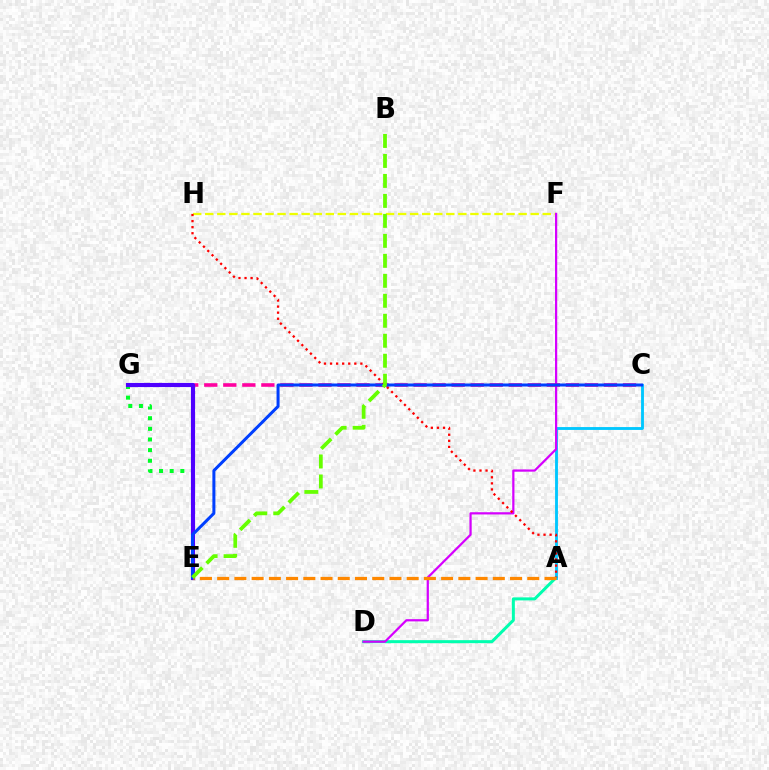{('A', 'D'): [{'color': '#00ffaf', 'line_style': 'solid', 'thickness': 2.17}], ('A', 'C'): [{'color': '#00c7ff', 'line_style': 'solid', 'thickness': 2.06}], ('F', 'H'): [{'color': '#eeff00', 'line_style': 'dashed', 'thickness': 1.64}], ('D', 'F'): [{'color': '#d600ff', 'line_style': 'solid', 'thickness': 1.6}], ('C', 'G'): [{'color': '#ff00a0', 'line_style': 'dashed', 'thickness': 2.59}], ('E', 'G'): [{'color': '#00ff27', 'line_style': 'dotted', 'thickness': 2.89}, {'color': '#4f00ff', 'line_style': 'solid', 'thickness': 2.98}], ('A', 'H'): [{'color': '#ff0000', 'line_style': 'dotted', 'thickness': 1.65}], ('C', 'E'): [{'color': '#003fff', 'line_style': 'solid', 'thickness': 2.17}], ('A', 'E'): [{'color': '#ff8800', 'line_style': 'dashed', 'thickness': 2.34}], ('B', 'E'): [{'color': '#66ff00', 'line_style': 'dashed', 'thickness': 2.71}]}